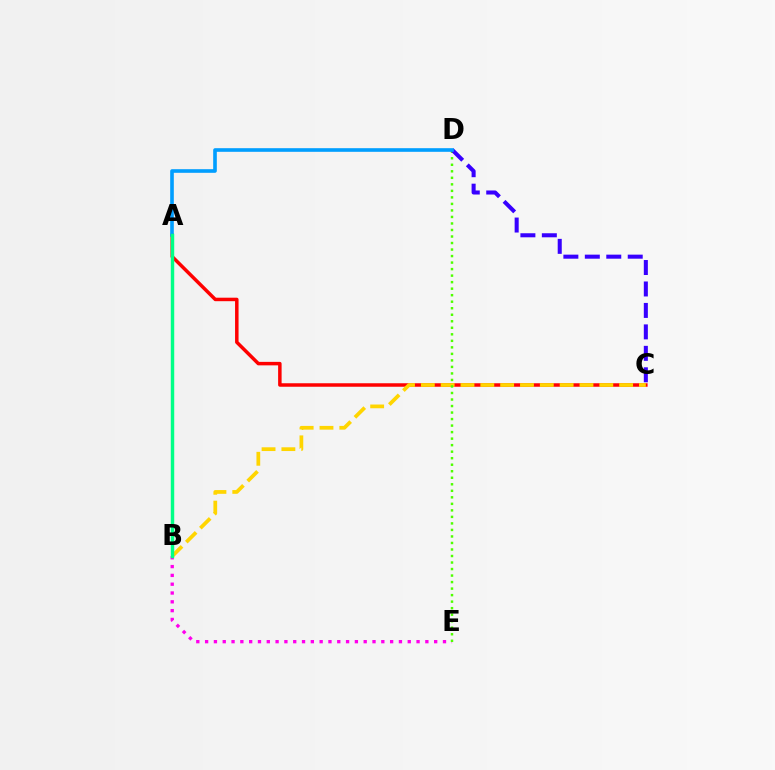{('A', 'C'): [{'color': '#ff0000', 'line_style': 'solid', 'thickness': 2.51}], ('B', 'E'): [{'color': '#ff00ed', 'line_style': 'dotted', 'thickness': 2.39}], ('B', 'C'): [{'color': '#ffd500', 'line_style': 'dashed', 'thickness': 2.69}], ('D', 'E'): [{'color': '#4fff00', 'line_style': 'dotted', 'thickness': 1.77}], ('C', 'D'): [{'color': '#3700ff', 'line_style': 'dashed', 'thickness': 2.91}], ('A', 'D'): [{'color': '#009eff', 'line_style': 'solid', 'thickness': 2.61}], ('A', 'B'): [{'color': '#00ff86', 'line_style': 'solid', 'thickness': 2.47}]}